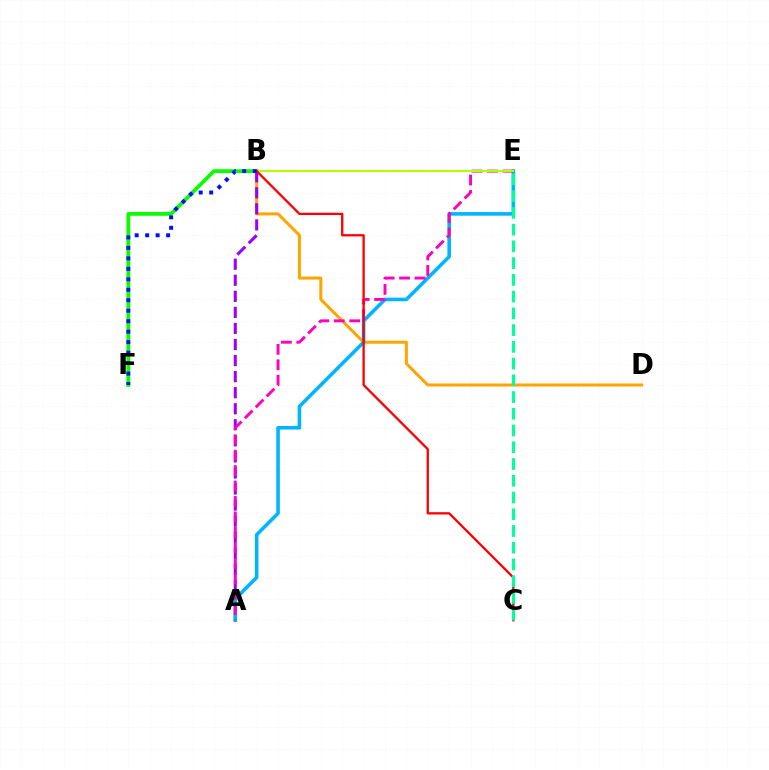{('B', 'F'): [{'color': '#08ff00', 'line_style': 'solid', 'thickness': 2.7}, {'color': '#0010ff', 'line_style': 'dotted', 'thickness': 2.85}], ('B', 'D'): [{'color': '#ffa500', 'line_style': 'solid', 'thickness': 2.17}], ('A', 'B'): [{'color': '#9b00ff', 'line_style': 'dashed', 'thickness': 2.18}], ('A', 'E'): [{'color': '#00b5ff', 'line_style': 'solid', 'thickness': 2.57}, {'color': '#ff00bd', 'line_style': 'dashed', 'thickness': 2.1}], ('B', 'E'): [{'color': '#b3ff00', 'line_style': 'solid', 'thickness': 1.53}], ('B', 'C'): [{'color': '#ff0000', 'line_style': 'solid', 'thickness': 1.66}], ('C', 'E'): [{'color': '#00ff9d', 'line_style': 'dashed', 'thickness': 2.27}]}